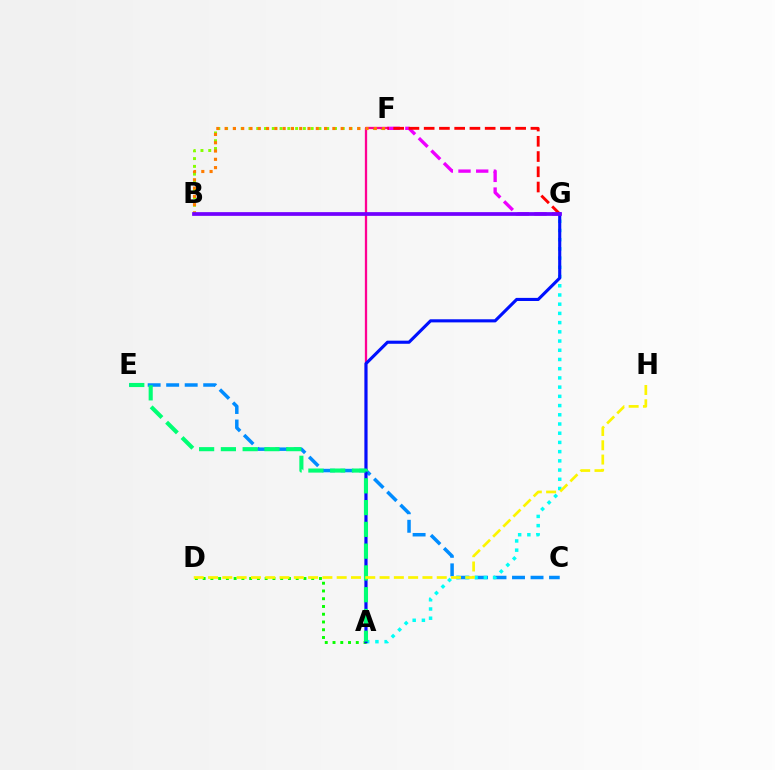{('B', 'F'): [{'color': '#84ff00', 'line_style': 'dotted', 'thickness': 2.11}, {'color': '#ff7c00', 'line_style': 'dotted', 'thickness': 2.25}], ('F', 'G'): [{'color': '#ee00ff', 'line_style': 'dashed', 'thickness': 2.4}, {'color': '#ff0000', 'line_style': 'dashed', 'thickness': 2.07}], ('A', 'F'): [{'color': '#ff0094', 'line_style': 'solid', 'thickness': 1.65}], ('C', 'E'): [{'color': '#008cff', 'line_style': 'dashed', 'thickness': 2.52}], ('A', 'G'): [{'color': '#00fff6', 'line_style': 'dotted', 'thickness': 2.5}, {'color': '#0010ff', 'line_style': 'solid', 'thickness': 2.24}], ('A', 'D'): [{'color': '#08ff00', 'line_style': 'dotted', 'thickness': 2.11}], ('A', 'E'): [{'color': '#00ff74', 'line_style': 'dashed', 'thickness': 2.96}], ('B', 'G'): [{'color': '#7200ff', 'line_style': 'solid', 'thickness': 2.68}], ('D', 'H'): [{'color': '#fcf500', 'line_style': 'dashed', 'thickness': 1.94}]}